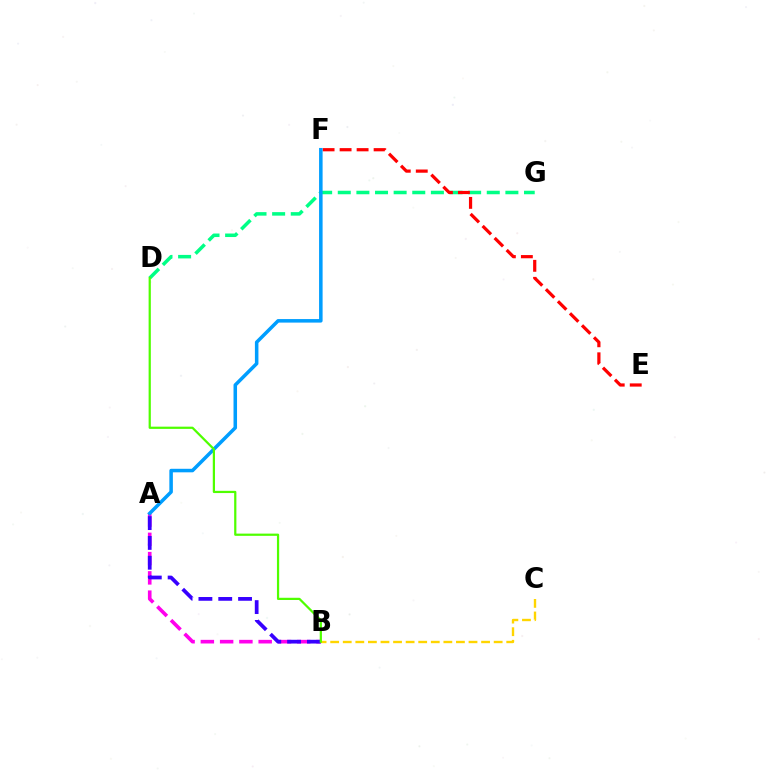{('A', 'B'): [{'color': '#ff00ed', 'line_style': 'dashed', 'thickness': 2.62}, {'color': '#3700ff', 'line_style': 'dashed', 'thickness': 2.69}], ('D', 'G'): [{'color': '#00ff86', 'line_style': 'dashed', 'thickness': 2.53}], ('B', 'C'): [{'color': '#ffd500', 'line_style': 'dashed', 'thickness': 1.71}], ('E', 'F'): [{'color': '#ff0000', 'line_style': 'dashed', 'thickness': 2.31}], ('A', 'F'): [{'color': '#009eff', 'line_style': 'solid', 'thickness': 2.54}], ('B', 'D'): [{'color': '#4fff00', 'line_style': 'solid', 'thickness': 1.6}]}